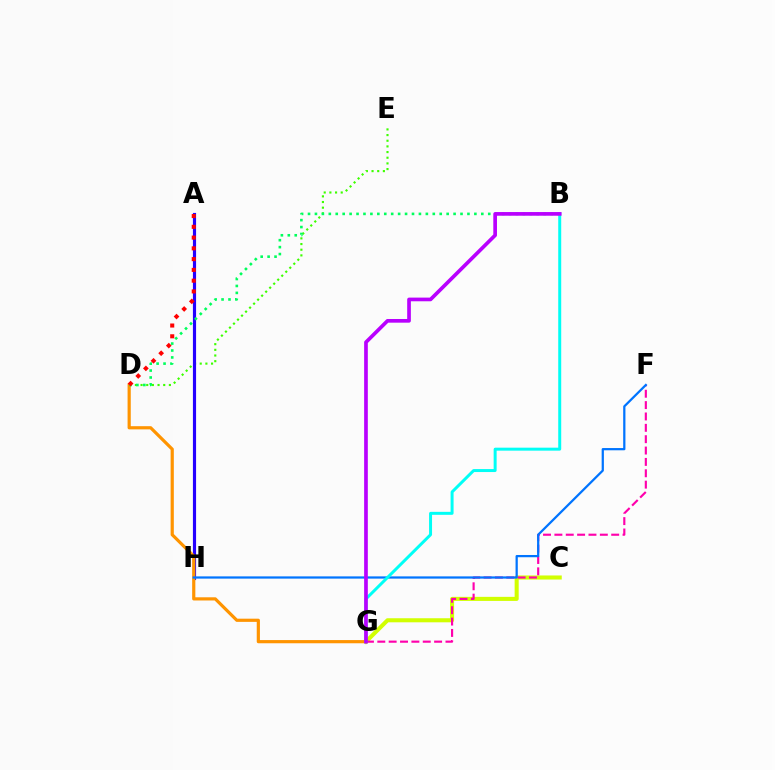{('D', 'E'): [{'color': '#3dff00', 'line_style': 'dotted', 'thickness': 1.54}], ('C', 'G'): [{'color': '#d1ff00', 'line_style': 'solid', 'thickness': 2.92}], ('F', 'G'): [{'color': '#ff00ac', 'line_style': 'dashed', 'thickness': 1.54}], ('A', 'H'): [{'color': '#2500ff', 'line_style': 'solid', 'thickness': 2.27}], ('D', 'G'): [{'color': '#ff9400', 'line_style': 'solid', 'thickness': 2.3}], ('F', 'H'): [{'color': '#0074ff', 'line_style': 'solid', 'thickness': 1.61}], ('B', 'D'): [{'color': '#00ff5c', 'line_style': 'dotted', 'thickness': 1.88}], ('B', 'G'): [{'color': '#00fff6', 'line_style': 'solid', 'thickness': 2.14}, {'color': '#b900ff', 'line_style': 'solid', 'thickness': 2.65}], ('A', 'D'): [{'color': '#ff0000', 'line_style': 'dotted', 'thickness': 2.92}]}